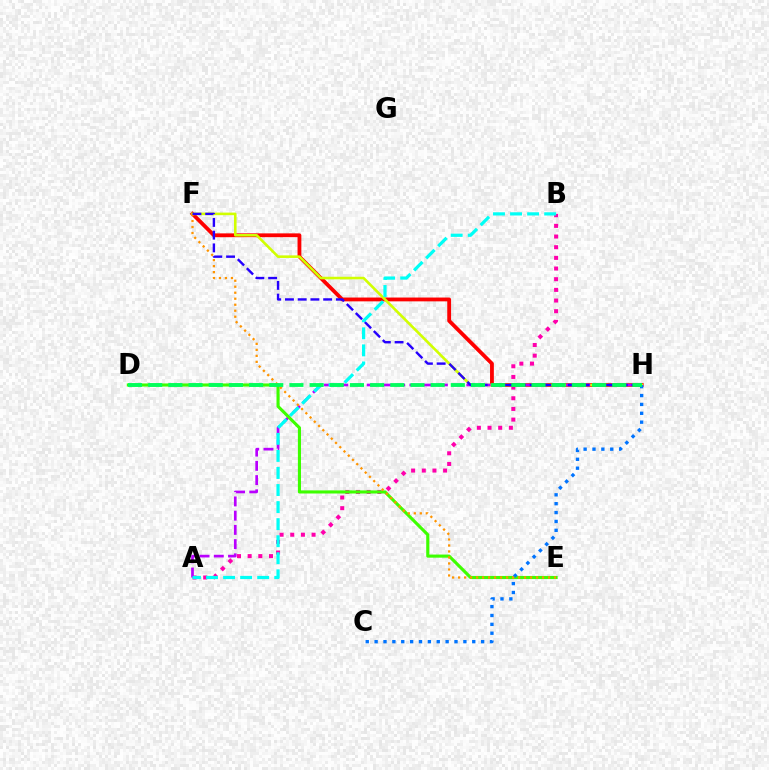{('A', 'B'): [{'color': '#ff00ac', 'line_style': 'dotted', 'thickness': 2.9}, {'color': '#00fff6', 'line_style': 'dashed', 'thickness': 2.32}], ('F', 'H'): [{'color': '#ff0000', 'line_style': 'solid', 'thickness': 2.75}, {'color': '#d1ff00', 'line_style': 'solid', 'thickness': 1.86}, {'color': '#2500ff', 'line_style': 'dashed', 'thickness': 1.73}], ('A', 'H'): [{'color': '#b900ff', 'line_style': 'dashed', 'thickness': 1.93}], ('D', 'E'): [{'color': '#3dff00', 'line_style': 'solid', 'thickness': 2.24}], ('C', 'H'): [{'color': '#0074ff', 'line_style': 'dotted', 'thickness': 2.41}], ('E', 'F'): [{'color': '#ff9400', 'line_style': 'dotted', 'thickness': 1.63}], ('D', 'H'): [{'color': '#00ff5c', 'line_style': 'dashed', 'thickness': 2.74}]}